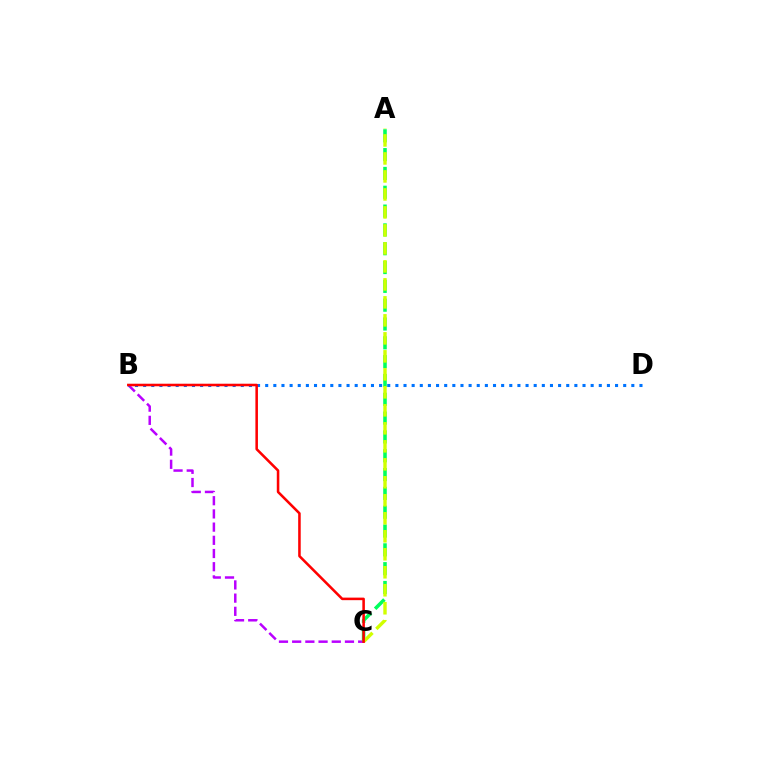{('B', 'C'): [{'color': '#b900ff', 'line_style': 'dashed', 'thickness': 1.79}, {'color': '#ff0000', 'line_style': 'solid', 'thickness': 1.84}], ('A', 'C'): [{'color': '#00ff5c', 'line_style': 'dashed', 'thickness': 2.56}, {'color': '#d1ff00', 'line_style': 'dashed', 'thickness': 2.44}], ('B', 'D'): [{'color': '#0074ff', 'line_style': 'dotted', 'thickness': 2.21}]}